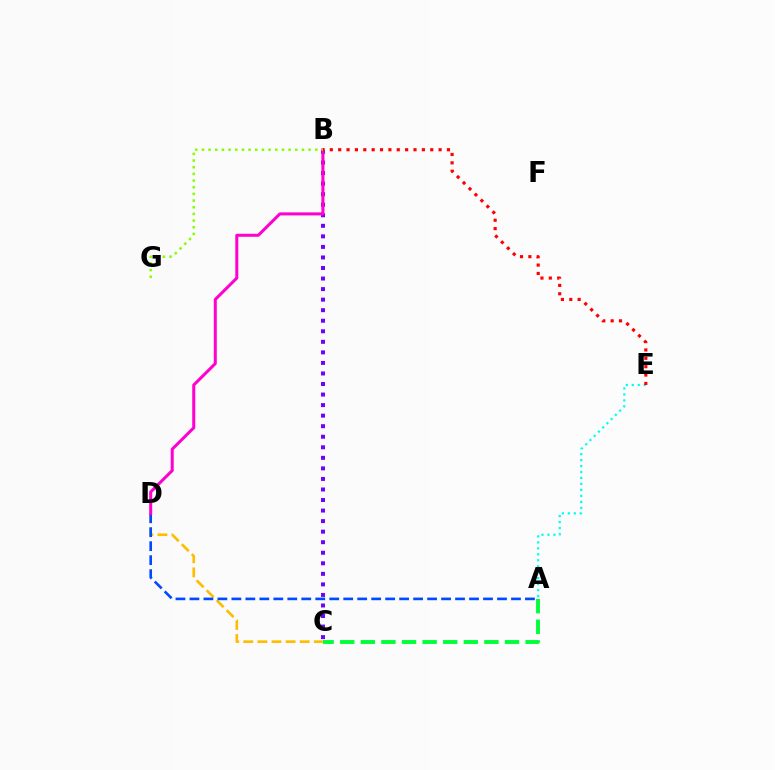{('C', 'D'): [{'color': '#ffbd00', 'line_style': 'dashed', 'thickness': 1.92}], ('A', 'D'): [{'color': '#004bff', 'line_style': 'dashed', 'thickness': 1.9}], ('B', 'C'): [{'color': '#7200ff', 'line_style': 'dotted', 'thickness': 2.87}], ('A', 'C'): [{'color': '#00ff39', 'line_style': 'dashed', 'thickness': 2.8}], ('B', 'D'): [{'color': '#ff00cf', 'line_style': 'solid', 'thickness': 2.18}], ('B', 'G'): [{'color': '#84ff00', 'line_style': 'dotted', 'thickness': 1.81}], ('A', 'E'): [{'color': '#00fff6', 'line_style': 'dotted', 'thickness': 1.62}], ('B', 'E'): [{'color': '#ff0000', 'line_style': 'dotted', 'thickness': 2.27}]}